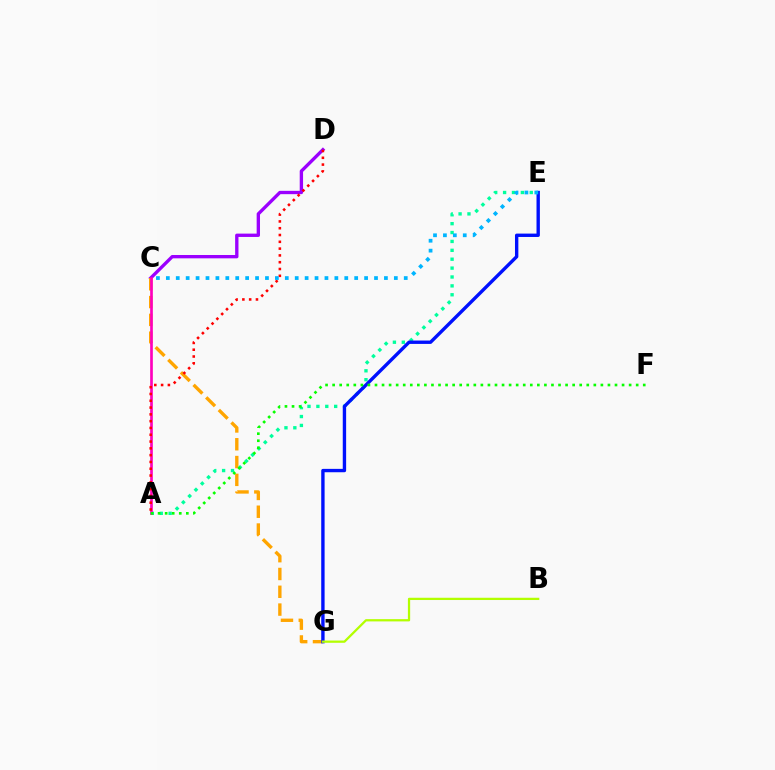{('C', 'D'): [{'color': '#9b00ff', 'line_style': 'solid', 'thickness': 2.4}], ('C', 'G'): [{'color': '#ffa500', 'line_style': 'dashed', 'thickness': 2.42}], ('A', 'E'): [{'color': '#00ff9d', 'line_style': 'dotted', 'thickness': 2.41}], ('E', 'G'): [{'color': '#0010ff', 'line_style': 'solid', 'thickness': 2.43}], ('B', 'G'): [{'color': '#b3ff00', 'line_style': 'solid', 'thickness': 1.63}], ('A', 'C'): [{'color': '#ff00bd', 'line_style': 'solid', 'thickness': 1.92}], ('A', 'D'): [{'color': '#ff0000', 'line_style': 'dotted', 'thickness': 1.85}], ('A', 'F'): [{'color': '#08ff00', 'line_style': 'dotted', 'thickness': 1.92}], ('C', 'E'): [{'color': '#00b5ff', 'line_style': 'dotted', 'thickness': 2.69}]}